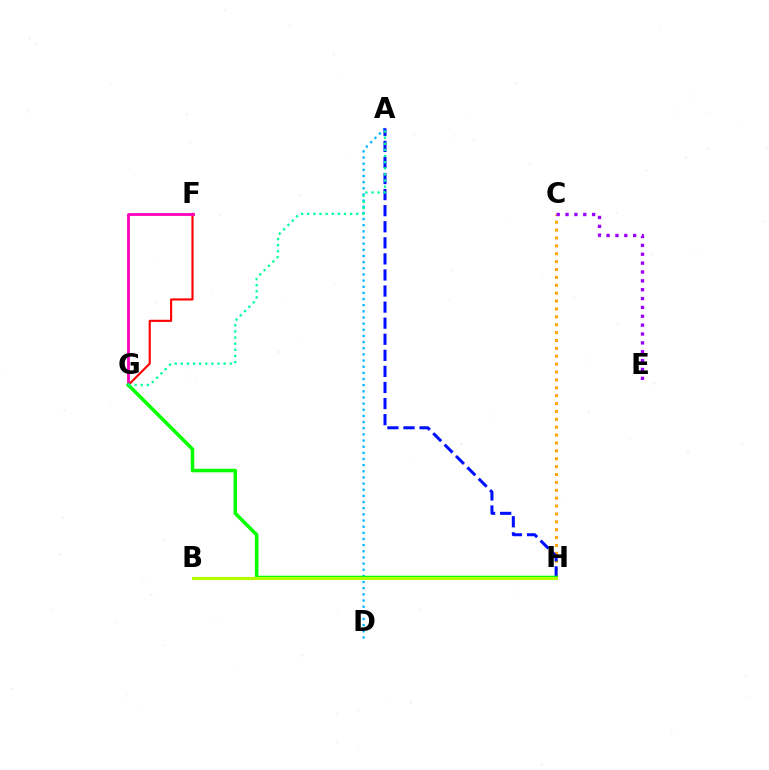{('C', 'H'): [{'color': '#ffa500', 'line_style': 'dotted', 'thickness': 2.14}], ('F', 'G'): [{'color': '#ff0000', 'line_style': 'solid', 'thickness': 1.53}, {'color': '#ff00bd', 'line_style': 'solid', 'thickness': 2.02}], ('C', 'E'): [{'color': '#9b00ff', 'line_style': 'dotted', 'thickness': 2.41}], ('A', 'D'): [{'color': '#00b5ff', 'line_style': 'dotted', 'thickness': 1.67}], ('A', 'H'): [{'color': '#0010ff', 'line_style': 'dashed', 'thickness': 2.18}], ('G', 'H'): [{'color': '#08ff00', 'line_style': 'solid', 'thickness': 2.56}], ('A', 'G'): [{'color': '#00ff9d', 'line_style': 'dotted', 'thickness': 1.66}], ('B', 'H'): [{'color': '#b3ff00', 'line_style': 'solid', 'thickness': 2.18}]}